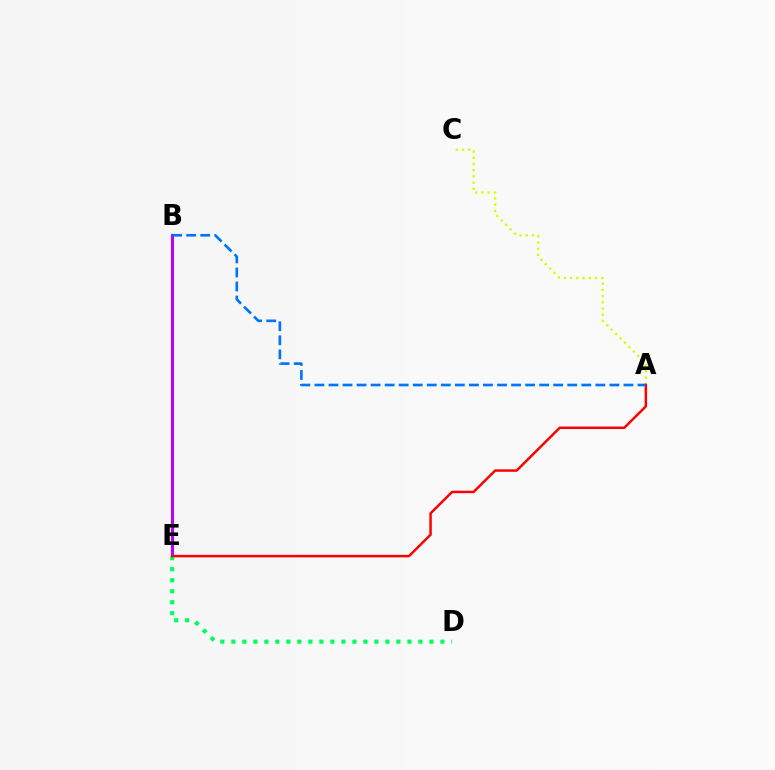{('B', 'E'): [{'color': '#b900ff', 'line_style': 'solid', 'thickness': 2.21}], ('D', 'E'): [{'color': '#00ff5c', 'line_style': 'dotted', 'thickness': 2.99}], ('A', 'C'): [{'color': '#d1ff00', 'line_style': 'dotted', 'thickness': 1.69}], ('A', 'E'): [{'color': '#ff0000', 'line_style': 'solid', 'thickness': 1.79}], ('A', 'B'): [{'color': '#0074ff', 'line_style': 'dashed', 'thickness': 1.91}]}